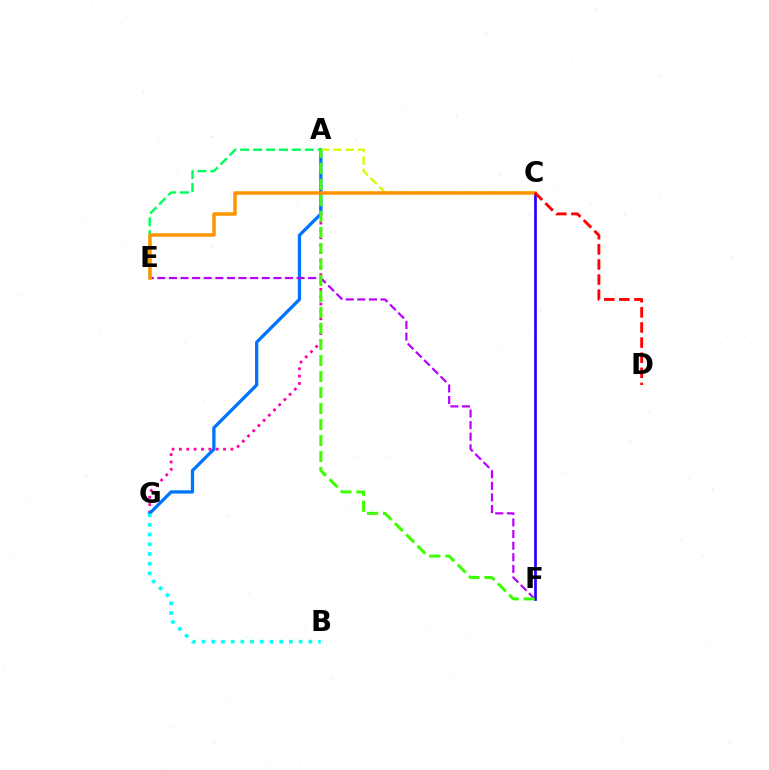{('A', 'G'): [{'color': '#ff00ac', 'line_style': 'dotted', 'thickness': 2.0}, {'color': '#0074ff', 'line_style': 'solid', 'thickness': 2.35}], ('A', 'E'): [{'color': '#00ff5c', 'line_style': 'dashed', 'thickness': 1.76}], ('A', 'C'): [{'color': '#d1ff00', 'line_style': 'dashed', 'thickness': 1.67}], ('E', 'F'): [{'color': '#b900ff', 'line_style': 'dashed', 'thickness': 1.58}], ('C', 'F'): [{'color': '#2500ff', 'line_style': 'solid', 'thickness': 1.95}], ('A', 'F'): [{'color': '#3dff00', 'line_style': 'dashed', 'thickness': 2.17}], ('C', 'E'): [{'color': '#ff9400', 'line_style': 'solid', 'thickness': 2.54}], ('B', 'G'): [{'color': '#00fff6', 'line_style': 'dotted', 'thickness': 2.64}], ('C', 'D'): [{'color': '#ff0000', 'line_style': 'dashed', 'thickness': 2.05}]}